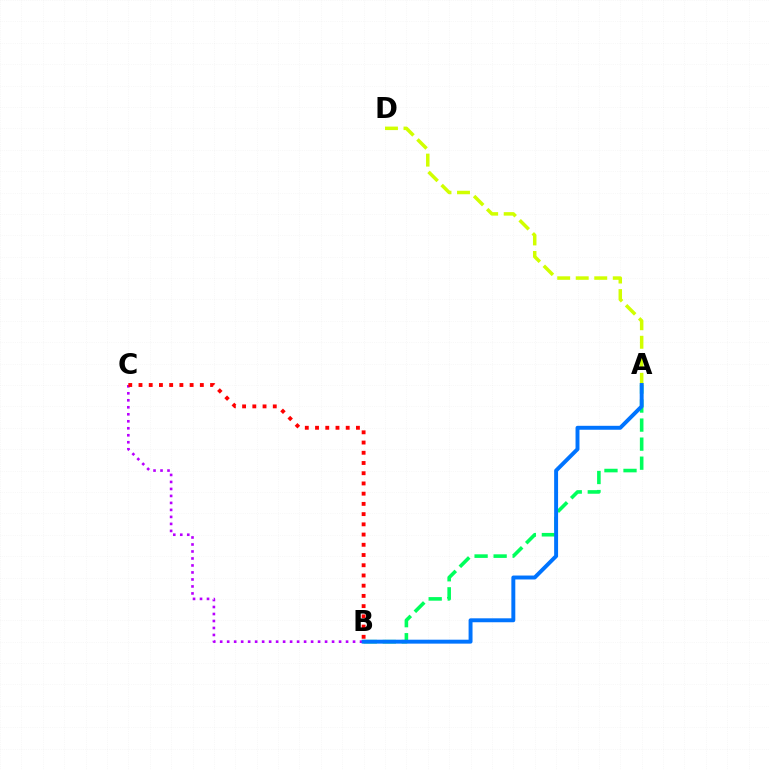{('A', 'B'): [{'color': '#00ff5c', 'line_style': 'dashed', 'thickness': 2.59}, {'color': '#0074ff', 'line_style': 'solid', 'thickness': 2.83}], ('B', 'C'): [{'color': '#b900ff', 'line_style': 'dotted', 'thickness': 1.9}, {'color': '#ff0000', 'line_style': 'dotted', 'thickness': 2.78}], ('A', 'D'): [{'color': '#d1ff00', 'line_style': 'dashed', 'thickness': 2.52}]}